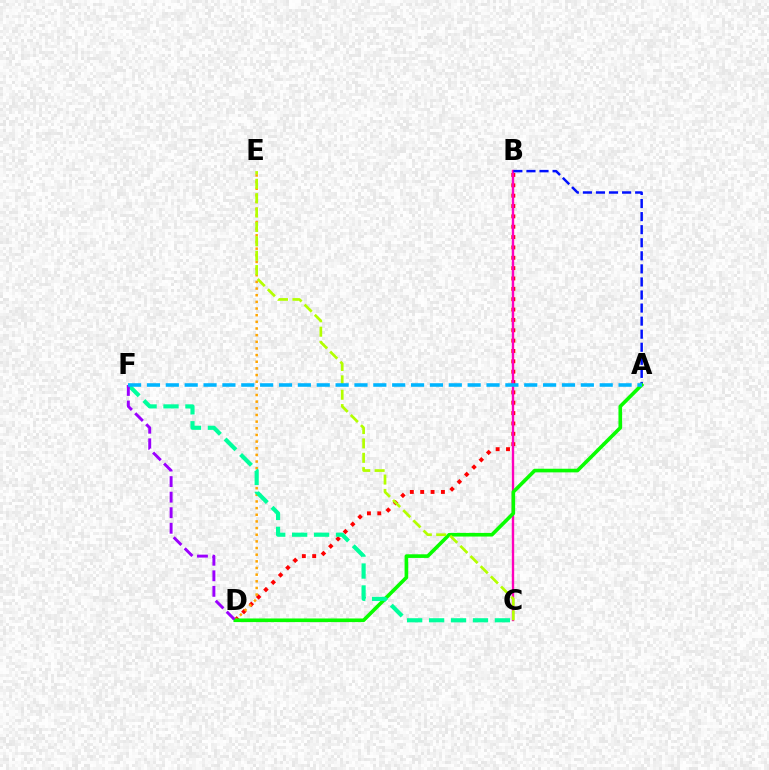{('B', 'D'): [{'color': '#ff0000', 'line_style': 'dotted', 'thickness': 2.81}], ('D', 'E'): [{'color': '#ffa500', 'line_style': 'dotted', 'thickness': 1.81}], ('B', 'C'): [{'color': '#ff00bd', 'line_style': 'solid', 'thickness': 1.72}], ('A', 'B'): [{'color': '#0010ff', 'line_style': 'dashed', 'thickness': 1.77}], ('A', 'D'): [{'color': '#08ff00', 'line_style': 'solid', 'thickness': 2.61}], ('C', 'F'): [{'color': '#00ff9d', 'line_style': 'dashed', 'thickness': 2.98}], ('D', 'F'): [{'color': '#9b00ff', 'line_style': 'dashed', 'thickness': 2.11}], ('C', 'E'): [{'color': '#b3ff00', 'line_style': 'dashed', 'thickness': 1.95}], ('A', 'F'): [{'color': '#00b5ff', 'line_style': 'dashed', 'thickness': 2.56}]}